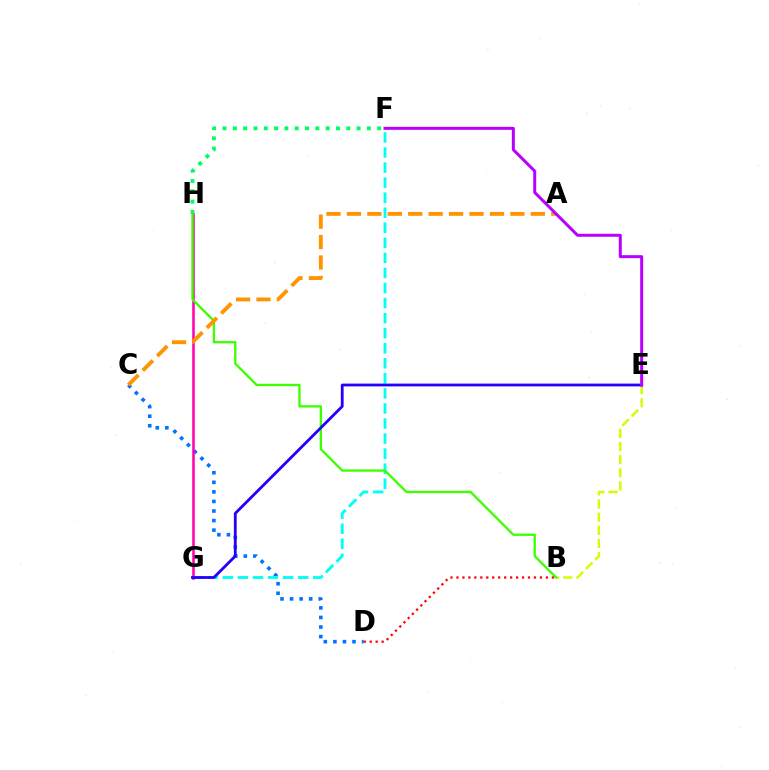{('C', 'D'): [{'color': '#0074ff', 'line_style': 'dotted', 'thickness': 2.6}], ('F', 'H'): [{'color': '#00ff5c', 'line_style': 'dotted', 'thickness': 2.8}], ('B', 'E'): [{'color': '#d1ff00', 'line_style': 'dashed', 'thickness': 1.79}], ('F', 'G'): [{'color': '#00fff6', 'line_style': 'dashed', 'thickness': 2.05}], ('G', 'H'): [{'color': '#ff00ac', 'line_style': 'solid', 'thickness': 1.83}], ('B', 'H'): [{'color': '#3dff00', 'line_style': 'solid', 'thickness': 1.68}], ('E', 'G'): [{'color': '#2500ff', 'line_style': 'solid', 'thickness': 2.02}], ('B', 'D'): [{'color': '#ff0000', 'line_style': 'dotted', 'thickness': 1.62}], ('A', 'C'): [{'color': '#ff9400', 'line_style': 'dashed', 'thickness': 2.78}], ('E', 'F'): [{'color': '#b900ff', 'line_style': 'solid', 'thickness': 2.16}]}